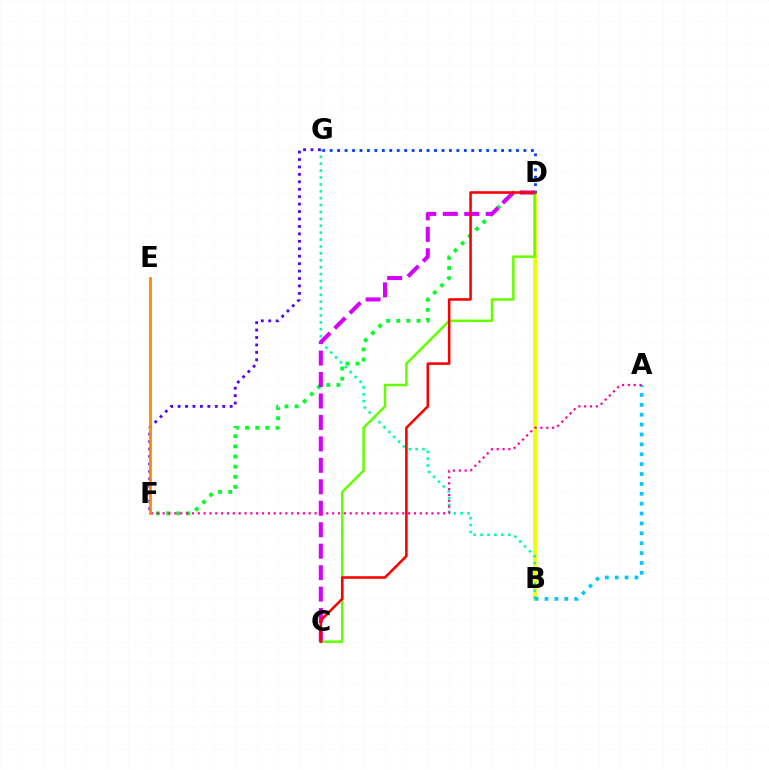{('B', 'D'): [{'color': '#eeff00', 'line_style': 'solid', 'thickness': 2.69}], ('B', 'G'): [{'color': '#00ffaf', 'line_style': 'dotted', 'thickness': 1.87}], ('A', 'B'): [{'color': '#00c7ff', 'line_style': 'dotted', 'thickness': 2.69}], ('D', 'G'): [{'color': '#003fff', 'line_style': 'dotted', 'thickness': 2.02}], ('D', 'F'): [{'color': '#00ff27', 'line_style': 'dotted', 'thickness': 2.75}], ('F', 'G'): [{'color': '#4f00ff', 'line_style': 'dotted', 'thickness': 2.02}], ('C', 'D'): [{'color': '#66ff00', 'line_style': 'solid', 'thickness': 1.83}, {'color': '#d600ff', 'line_style': 'dashed', 'thickness': 2.91}, {'color': '#ff0000', 'line_style': 'solid', 'thickness': 1.85}], ('A', 'F'): [{'color': '#ff00a0', 'line_style': 'dotted', 'thickness': 1.59}], ('E', 'F'): [{'color': '#ff8800', 'line_style': 'solid', 'thickness': 2.0}]}